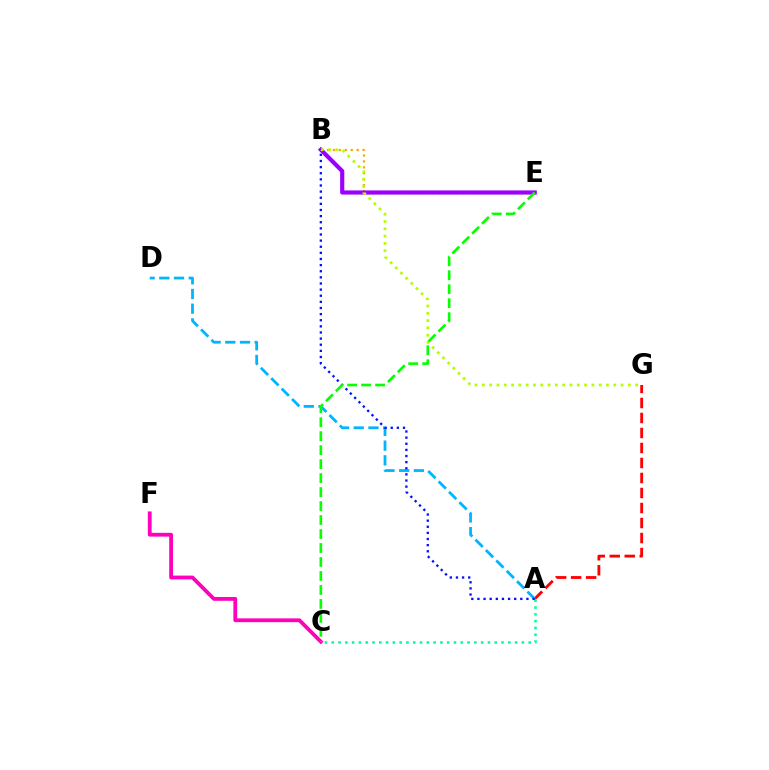{('A', 'G'): [{'color': '#ff0000', 'line_style': 'dashed', 'thickness': 2.04}], ('B', 'E'): [{'color': '#ffa500', 'line_style': 'dotted', 'thickness': 1.61}, {'color': '#9b00ff', 'line_style': 'solid', 'thickness': 3.0}], ('B', 'G'): [{'color': '#b3ff00', 'line_style': 'dotted', 'thickness': 1.98}], ('A', 'D'): [{'color': '#00b5ff', 'line_style': 'dashed', 'thickness': 2.0}], ('A', 'C'): [{'color': '#00ff9d', 'line_style': 'dotted', 'thickness': 1.85}], ('C', 'F'): [{'color': '#ff00bd', 'line_style': 'solid', 'thickness': 2.74}], ('A', 'B'): [{'color': '#0010ff', 'line_style': 'dotted', 'thickness': 1.66}], ('C', 'E'): [{'color': '#08ff00', 'line_style': 'dashed', 'thickness': 1.9}]}